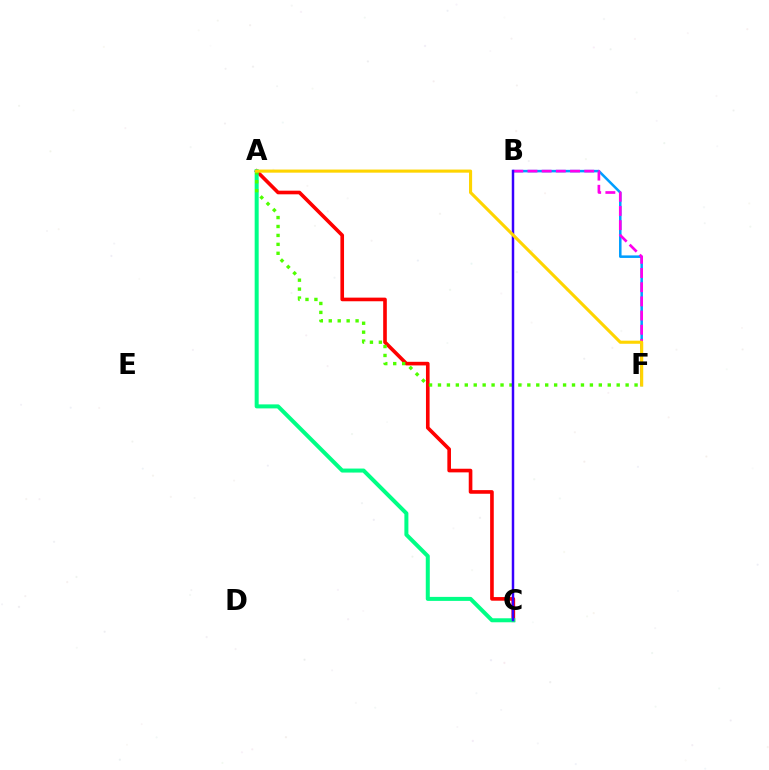{('A', 'C'): [{'color': '#ff0000', 'line_style': 'solid', 'thickness': 2.61}, {'color': '#00ff86', 'line_style': 'solid', 'thickness': 2.88}], ('B', 'F'): [{'color': '#009eff', 'line_style': 'solid', 'thickness': 1.82}, {'color': '#ff00ed', 'line_style': 'dashed', 'thickness': 1.93}], ('A', 'F'): [{'color': '#4fff00', 'line_style': 'dotted', 'thickness': 2.43}, {'color': '#ffd500', 'line_style': 'solid', 'thickness': 2.24}], ('B', 'C'): [{'color': '#3700ff', 'line_style': 'solid', 'thickness': 1.78}]}